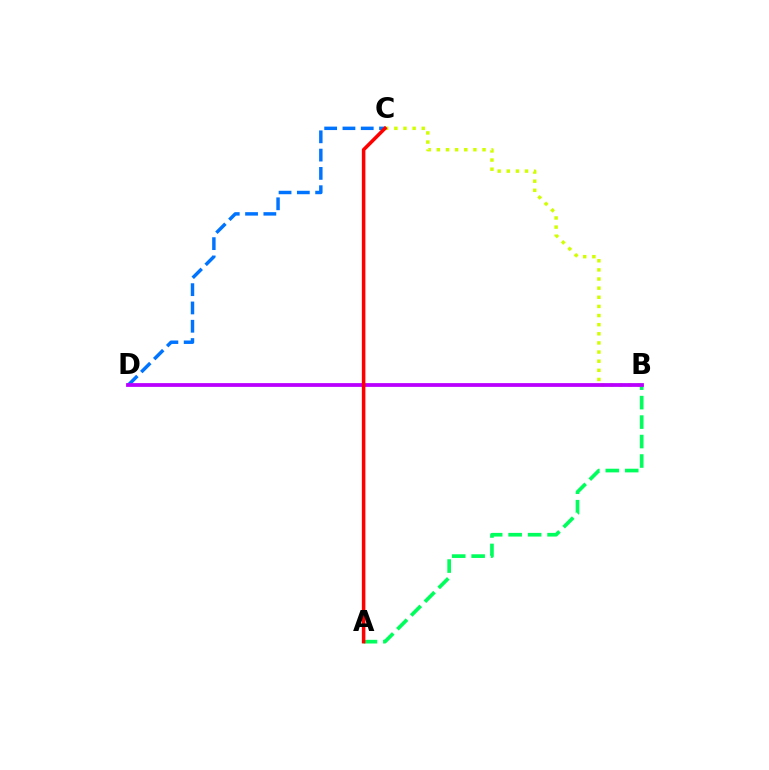{('B', 'C'): [{'color': '#d1ff00', 'line_style': 'dotted', 'thickness': 2.48}], ('C', 'D'): [{'color': '#0074ff', 'line_style': 'dashed', 'thickness': 2.49}], ('A', 'B'): [{'color': '#00ff5c', 'line_style': 'dashed', 'thickness': 2.64}], ('B', 'D'): [{'color': '#b900ff', 'line_style': 'solid', 'thickness': 2.72}], ('A', 'C'): [{'color': '#ff0000', 'line_style': 'solid', 'thickness': 2.55}]}